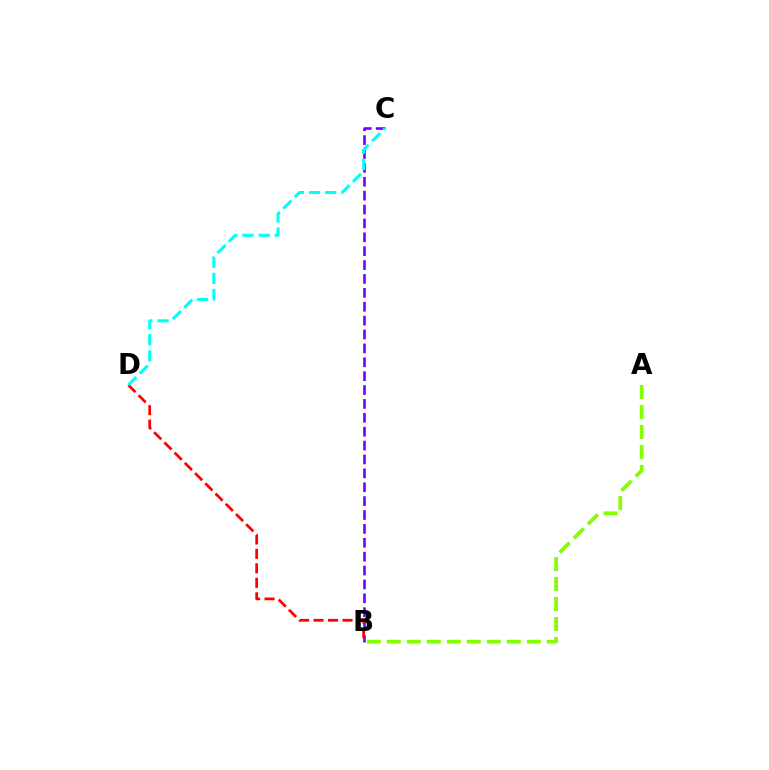{('B', 'C'): [{'color': '#7200ff', 'line_style': 'dashed', 'thickness': 1.89}], ('A', 'B'): [{'color': '#84ff00', 'line_style': 'dashed', 'thickness': 2.72}], ('B', 'D'): [{'color': '#ff0000', 'line_style': 'dashed', 'thickness': 1.97}], ('C', 'D'): [{'color': '#00fff6', 'line_style': 'dashed', 'thickness': 2.19}]}